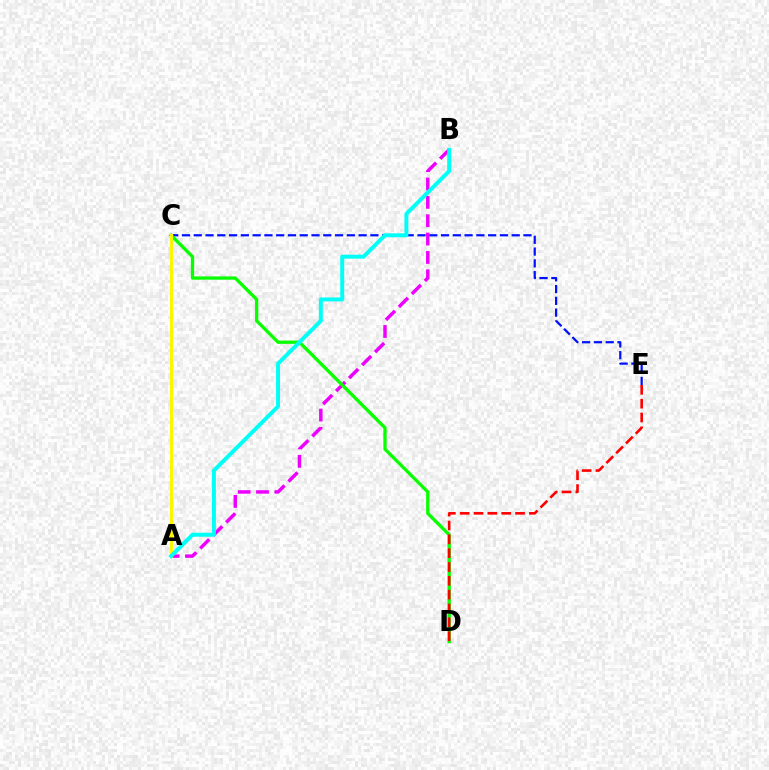{('C', 'E'): [{'color': '#0010ff', 'line_style': 'dashed', 'thickness': 1.6}], ('A', 'B'): [{'color': '#ee00ff', 'line_style': 'dashed', 'thickness': 2.49}, {'color': '#00fff6', 'line_style': 'solid', 'thickness': 2.86}], ('C', 'D'): [{'color': '#08ff00', 'line_style': 'solid', 'thickness': 2.38}], ('A', 'C'): [{'color': '#fcf500', 'line_style': 'solid', 'thickness': 2.17}], ('D', 'E'): [{'color': '#ff0000', 'line_style': 'dashed', 'thickness': 1.88}]}